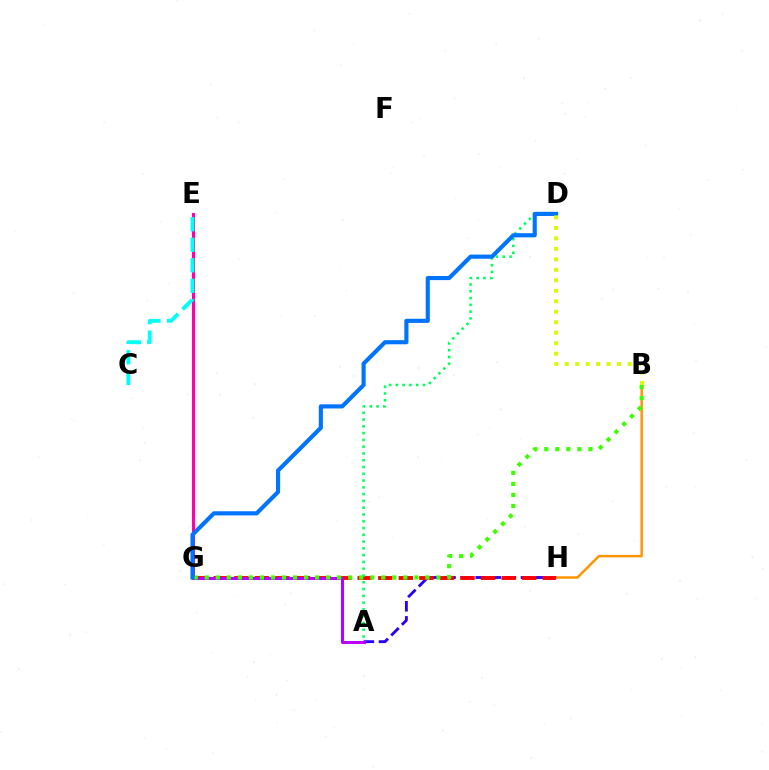{('B', 'H'): [{'color': '#ff9400', 'line_style': 'solid', 'thickness': 1.76}], ('A', 'H'): [{'color': '#2500ff', 'line_style': 'dashed', 'thickness': 2.05}], ('G', 'H'): [{'color': '#ff0000', 'line_style': 'dashed', 'thickness': 2.79}], ('A', 'G'): [{'color': '#b900ff', 'line_style': 'solid', 'thickness': 2.17}], ('A', 'D'): [{'color': '#00ff5c', 'line_style': 'dotted', 'thickness': 1.84}], ('E', 'G'): [{'color': '#ff00ac', 'line_style': 'solid', 'thickness': 2.21}], ('B', 'G'): [{'color': '#3dff00', 'line_style': 'dotted', 'thickness': 3.0}], ('C', 'E'): [{'color': '#00fff6', 'line_style': 'dashed', 'thickness': 2.79}], ('D', 'G'): [{'color': '#0074ff', 'line_style': 'solid', 'thickness': 2.98}], ('B', 'D'): [{'color': '#d1ff00', 'line_style': 'dotted', 'thickness': 2.85}]}